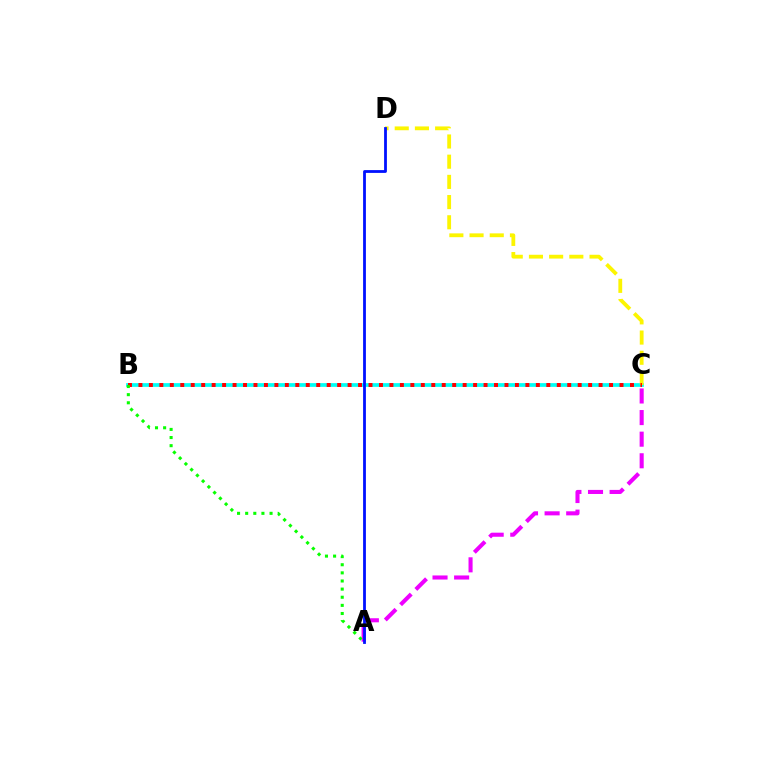{('B', 'C'): [{'color': '#00fff6', 'line_style': 'solid', 'thickness': 2.69}, {'color': '#ff0000', 'line_style': 'dotted', 'thickness': 2.84}], ('A', 'C'): [{'color': '#ee00ff', 'line_style': 'dashed', 'thickness': 2.93}], ('C', 'D'): [{'color': '#fcf500', 'line_style': 'dashed', 'thickness': 2.74}], ('A', 'D'): [{'color': '#0010ff', 'line_style': 'solid', 'thickness': 2.01}], ('A', 'B'): [{'color': '#08ff00', 'line_style': 'dotted', 'thickness': 2.21}]}